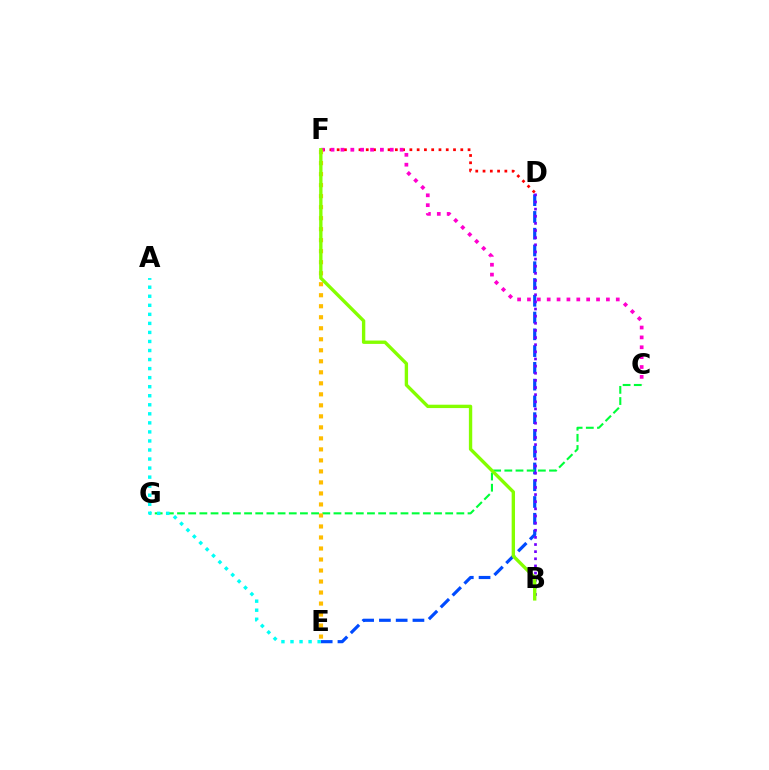{('D', 'E'): [{'color': '#004bff', 'line_style': 'dashed', 'thickness': 2.28}], ('D', 'F'): [{'color': '#ff0000', 'line_style': 'dotted', 'thickness': 1.98}], ('C', 'F'): [{'color': '#ff00cf', 'line_style': 'dotted', 'thickness': 2.68}], ('B', 'D'): [{'color': '#7200ff', 'line_style': 'dotted', 'thickness': 1.94}], ('C', 'G'): [{'color': '#00ff39', 'line_style': 'dashed', 'thickness': 1.52}], ('E', 'F'): [{'color': '#ffbd00', 'line_style': 'dotted', 'thickness': 2.99}], ('B', 'F'): [{'color': '#84ff00', 'line_style': 'solid', 'thickness': 2.42}], ('A', 'E'): [{'color': '#00fff6', 'line_style': 'dotted', 'thickness': 2.46}]}